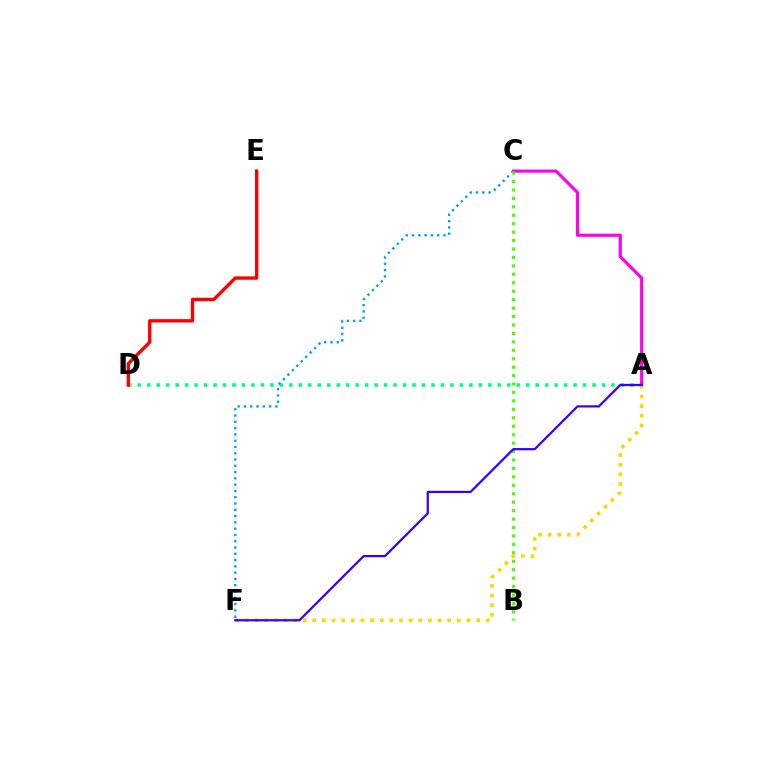{('A', 'D'): [{'color': '#00ff86', 'line_style': 'dotted', 'thickness': 2.57}], ('C', 'F'): [{'color': '#009eff', 'line_style': 'dotted', 'thickness': 1.71}], ('D', 'E'): [{'color': '#ff0000', 'line_style': 'solid', 'thickness': 2.43}], ('A', 'C'): [{'color': '#ff00ed', 'line_style': 'solid', 'thickness': 2.27}], ('B', 'C'): [{'color': '#4fff00', 'line_style': 'dotted', 'thickness': 2.29}], ('A', 'F'): [{'color': '#ffd500', 'line_style': 'dotted', 'thickness': 2.62}, {'color': '#3700ff', 'line_style': 'solid', 'thickness': 1.62}]}